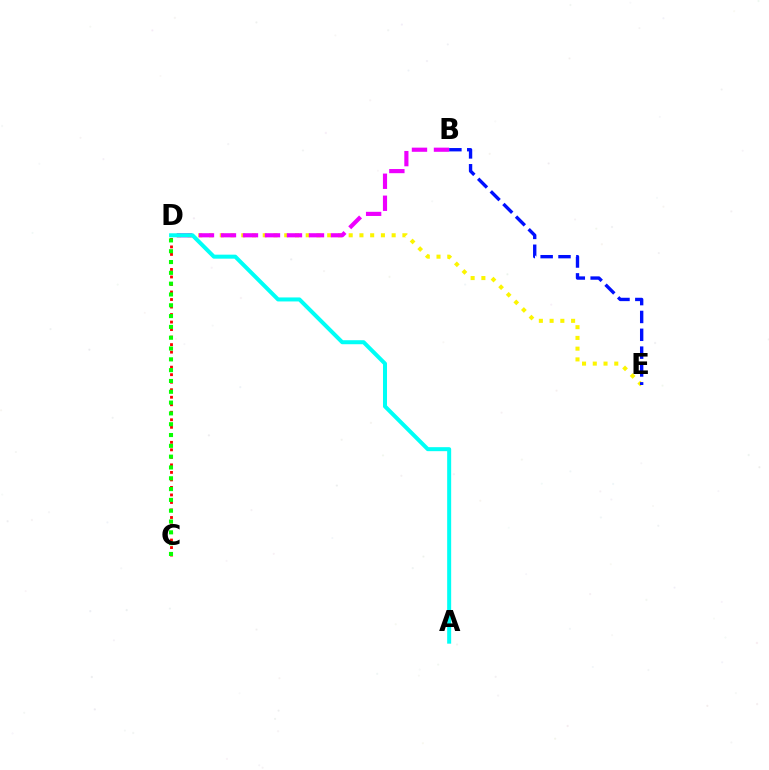{('D', 'E'): [{'color': '#fcf500', 'line_style': 'dotted', 'thickness': 2.92}], ('B', 'D'): [{'color': '#ee00ff', 'line_style': 'dashed', 'thickness': 2.99}], ('B', 'E'): [{'color': '#0010ff', 'line_style': 'dashed', 'thickness': 2.42}], ('A', 'D'): [{'color': '#00fff6', 'line_style': 'solid', 'thickness': 2.88}], ('C', 'D'): [{'color': '#ff0000', 'line_style': 'dotted', 'thickness': 2.04}, {'color': '#08ff00', 'line_style': 'dotted', 'thickness': 2.94}]}